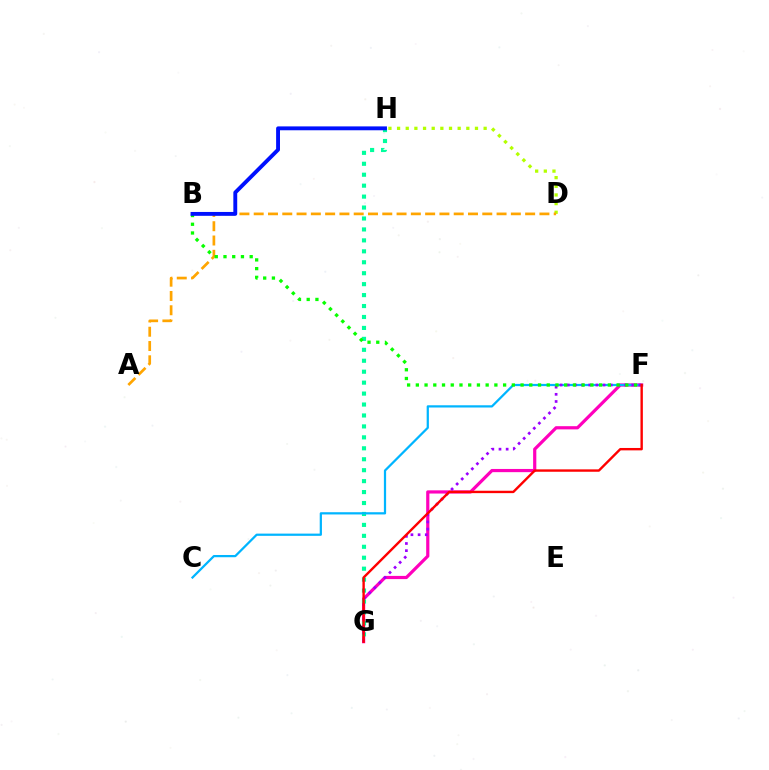{('F', 'G'): [{'color': '#ff00bd', 'line_style': 'solid', 'thickness': 2.3}, {'color': '#9b00ff', 'line_style': 'dotted', 'thickness': 1.95}, {'color': '#ff0000', 'line_style': 'solid', 'thickness': 1.72}], ('G', 'H'): [{'color': '#00ff9d', 'line_style': 'dotted', 'thickness': 2.97}], ('C', 'F'): [{'color': '#00b5ff', 'line_style': 'solid', 'thickness': 1.61}], ('D', 'H'): [{'color': '#b3ff00', 'line_style': 'dotted', 'thickness': 2.35}], ('A', 'D'): [{'color': '#ffa500', 'line_style': 'dashed', 'thickness': 1.94}], ('B', 'F'): [{'color': '#08ff00', 'line_style': 'dotted', 'thickness': 2.37}], ('B', 'H'): [{'color': '#0010ff', 'line_style': 'solid', 'thickness': 2.79}]}